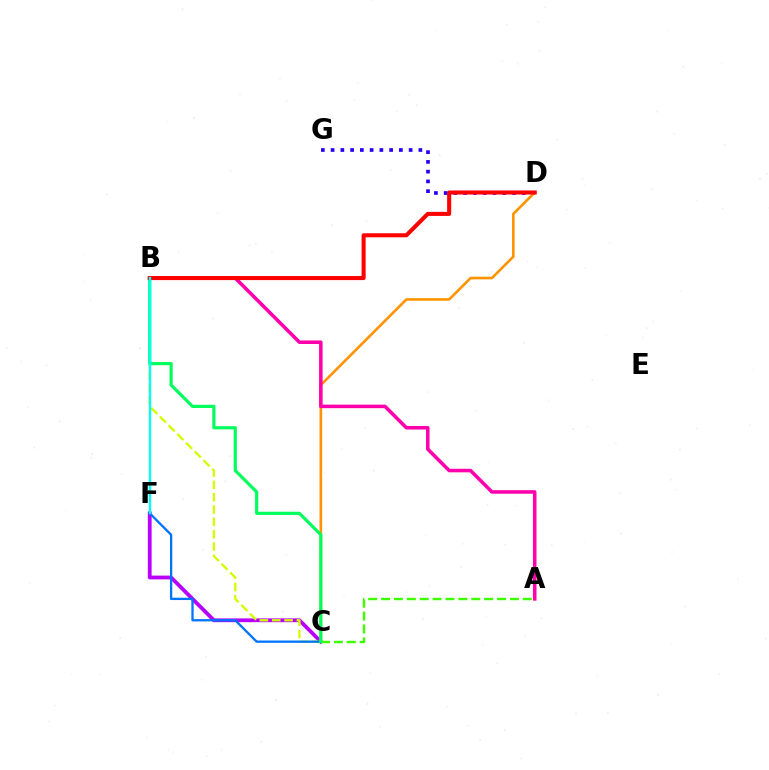{('C', 'F'): [{'color': '#b900ff', 'line_style': 'solid', 'thickness': 2.73}, {'color': '#0074ff', 'line_style': 'solid', 'thickness': 1.66}], ('D', 'G'): [{'color': '#2500ff', 'line_style': 'dotted', 'thickness': 2.65}], ('B', 'C'): [{'color': '#d1ff00', 'line_style': 'dashed', 'thickness': 1.68}, {'color': '#00ff5c', 'line_style': 'solid', 'thickness': 2.29}], ('C', 'D'): [{'color': '#ff9400', 'line_style': 'solid', 'thickness': 1.89}], ('A', 'B'): [{'color': '#ff00ac', 'line_style': 'solid', 'thickness': 2.55}], ('A', 'C'): [{'color': '#3dff00', 'line_style': 'dashed', 'thickness': 1.75}], ('B', 'D'): [{'color': '#ff0000', 'line_style': 'solid', 'thickness': 2.93}], ('B', 'F'): [{'color': '#00fff6', 'line_style': 'solid', 'thickness': 1.72}]}